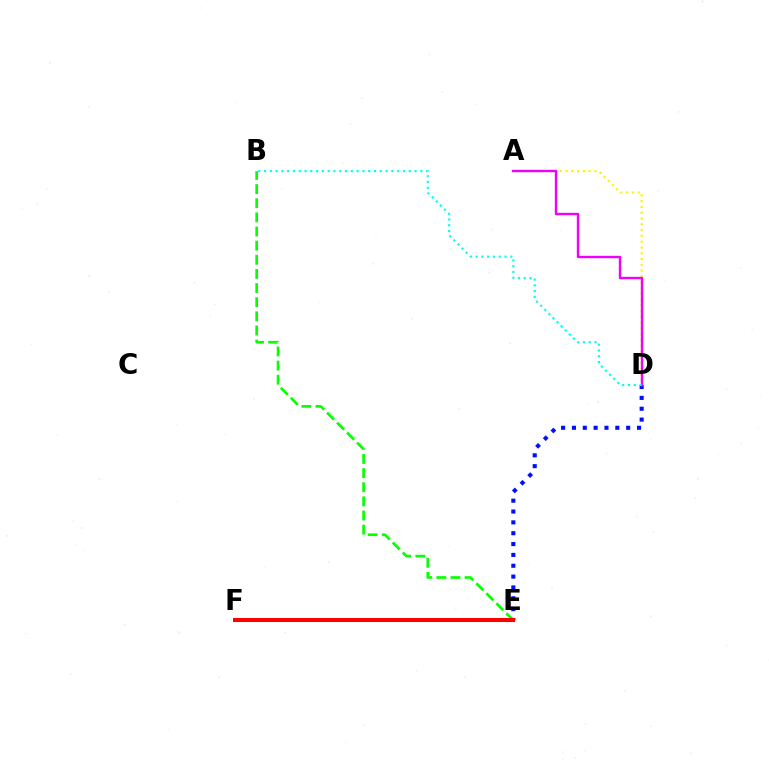{('A', 'D'): [{'color': '#fcf500', 'line_style': 'dotted', 'thickness': 1.57}, {'color': '#ee00ff', 'line_style': 'solid', 'thickness': 1.71}], ('B', 'E'): [{'color': '#08ff00', 'line_style': 'dashed', 'thickness': 1.92}], ('D', 'E'): [{'color': '#0010ff', 'line_style': 'dotted', 'thickness': 2.95}], ('B', 'D'): [{'color': '#00fff6', 'line_style': 'dotted', 'thickness': 1.57}], ('E', 'F'): [{'color': '#ff0000', 'line_style': 'solid', 'thickness': 2.9}]}